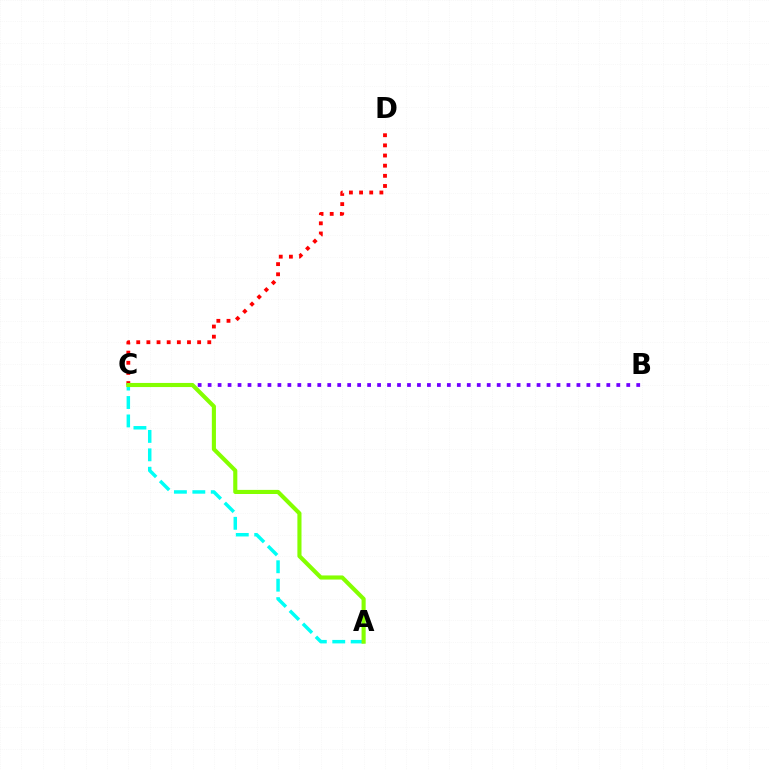{('B', 'C'): [{'color': '#7200ff', 'line_style': 'dotted', 'thickness': 2.71}], ('C', 'D'): [{'color': '#ff0000', 'line_style': 'dotted', 'thickness': 2.76}], ('A', 'C'): [{'color': '#00fff6', 'line_style': 'dashed', 'thickness': 2.5}, {'color': '#84ff00', 'line_style': 'solid', 'thickness': 2.96}]}